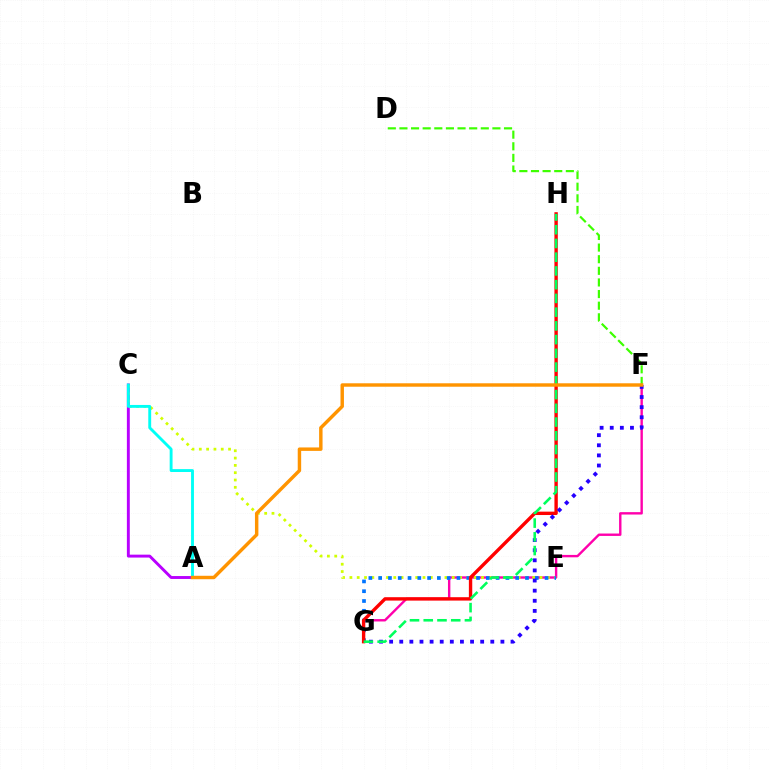{('A', 'C'): [{'color': '#b900ff', 'line_style': 'solid', 'thickness': 2.1}, {'color': '#00fff6', 'line_style': 'solid', 'thickness': 2.08}], ('F', 'G'): [{'color': '#ff00ac', 'line_style': 'solid', 'thickness': 1.73}, {'color': '#2500ff', 'line_style': 'dotted', 'thickness': 2.75}], ('C', 'E'): [{'color': '#d1ff00', 'line_style': 'dotted', 'thickness': 1.99}], ('E', 'G'): [{'color': '#0074ff', 'line_style': 'dotted', 'thickness': 2.66}], ('G', 'H'): [{'color': '#ff0000', 'line_style': 'solid', 'thickness': 2.43}, {'color': '#00ff5c', 'line_style': 'dashed', 'thickness': 1.87}], ('D', 'F'): [{'color': '#3dff00', 'line_style': 'dashed', 'thickness': 1.58}], ('A', 'F'): [{'color': '#ff9400', 'line_style': 'solid', 'thickness': 2.47}]}